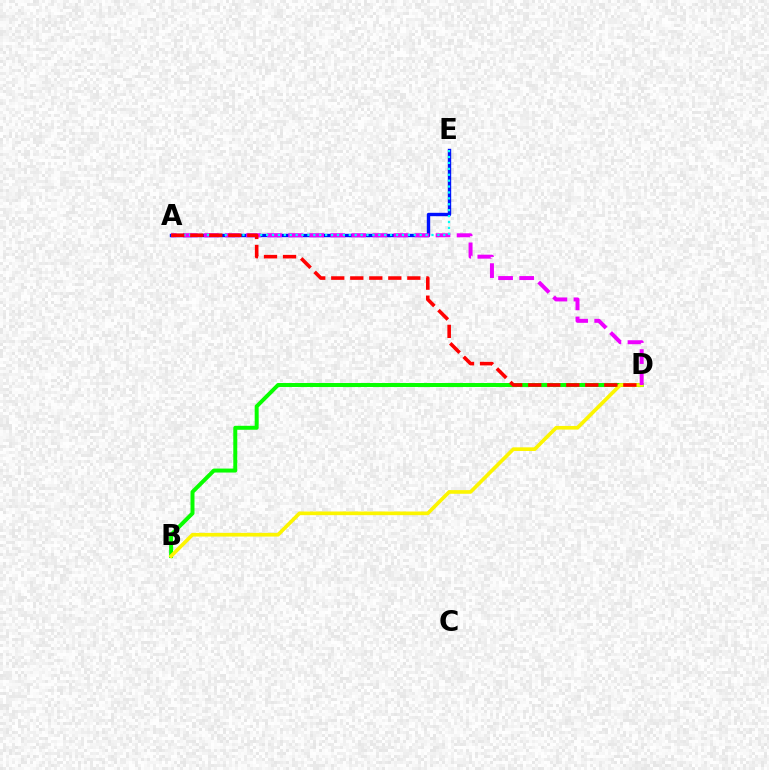{('B', 'D'): [{'color': '#08ff00', 'line_style': 'solid', 'thickness': 2.86}, {'color': '#fcf500', 'line_style': 'solid', 'thickness': 2.63}], ('A', 'E'): [{'color': '#0010ff', 'line_style': 'solid', 'thickness': 2.43}, {'color': '#00fff6', 'line_style': 'dotted', 'thickness': 1.6}], ('A', 'D'): [{'color': '#ee00ff', 'line_style': 'dashed', 'thickness': 2.86}, {'color': '#ff0000', 'line_style': 'dashed', 'thickness': 2.58}]}